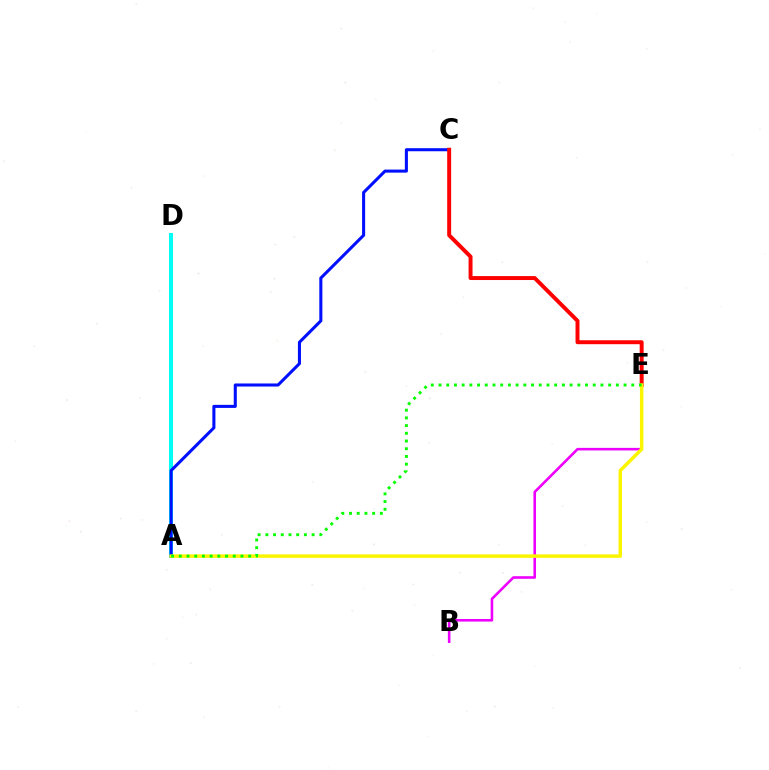{('A', 'D'): [{'color': '#00fff6', 'line_style': 'solid', 'thickness': 2.87}], ('A', 'C'): [{'color': '#0010ff', 'line_style': 'solid', 'thickness': 2.2}], ('B', 'E'): [{'color': '#ee00ff', 'line_style': 'solid', 'thickness': 1.87}], ('C', 'E'): [{'color': '#ff0000', 'line_style': 'solid', 'thickness': 2.84}], ('A', 'E'): [{'color': '#fcf500', 'line_style': 'solid', 'thickness': 2.49}, {'color': '#08ff00', 'line_style': 'dotted', 'thickness': 2.1}]}